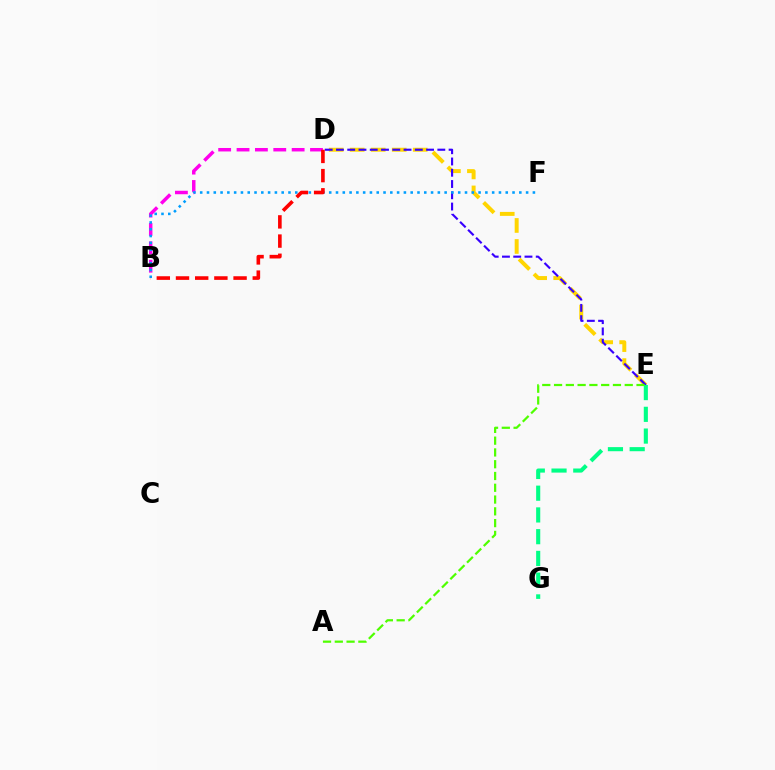{('D', 'E'): [{'color': '#ffd500', 'line_style': 'dashed', 'thickness': 2.85}, {'color': '#3700ff', 'line_style': 'dashed', 'thickness': 1.53}], ('B', 'D'): [{'color': '#ff00ed', 'line_style': 'dashed', 'thickness': 2.5}, {'color': '#ff0000', 'line_style': 'dashed', 'thickness': 2.61}], ('E', 'G'): [{'color': '#00ff86', 'line_style': 'dashed', 'thickness': 2.95}], ('B', 'F'): [{'color': '#009eff', 'line_style': 'dotted', 'thickness': 1.84}], ('A', 'E'): [{'color': '#4fff00', 'line_style': 'dashed', 'thickness': 1.6}]}